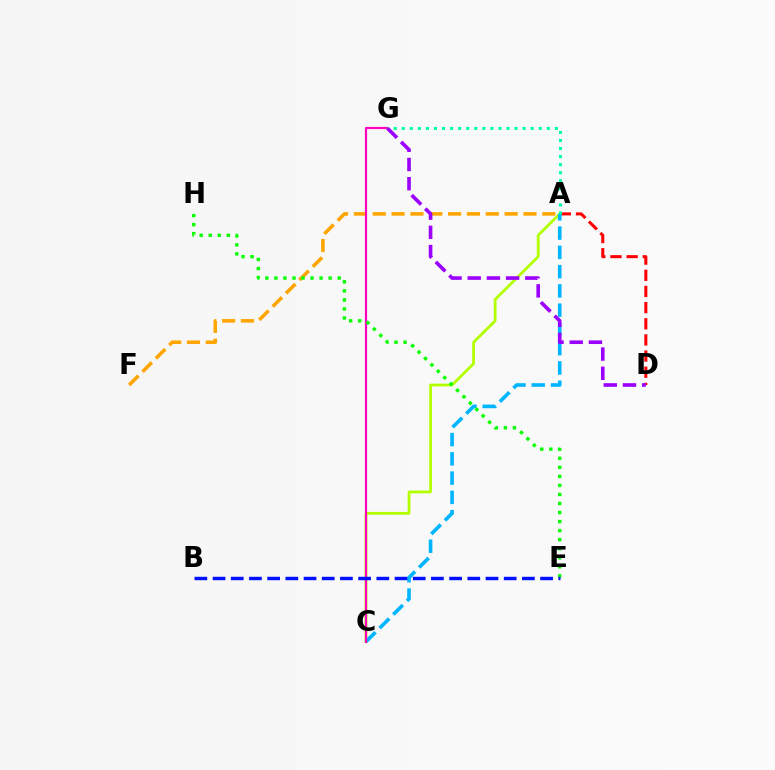{('A', 'C'): [{'color': '#b3ff00', 'line_style': 'solid', 'thickness': 2.0}, {'color': '#00b5ff', 'line_style': 'dashed', 'thickness': 2.62}], ('A', 'F'): [{'color': '#ffa500', 'line_style': 'dashed', 'thickness': 2.56}], ('A', 'D'): [{'color': '#ff0000', 'line_style': 'dashed', 'thickness': 2.2}], ('C', 'G'): [{'color': '#ff00bd', 'line_style': 'solid', 'thickness': 1.56}], ('E', 'H'): [{'color': '#08ff00', 'line_style': 'dotted', 'thickness': 2.46}], ('A', 'G'): [{'color': '#00ff9d', 'line_style': 'dotted', 'thickness': 2.19}], ('D', 'G'): [{'color': '#9b00ff', 'line_style': 'dashed', 'thickness': 2.61}], ('B', 'E'): [{'color': '#0010ff', 'line_style': 'dashed', 'thickness': 2.47}]}